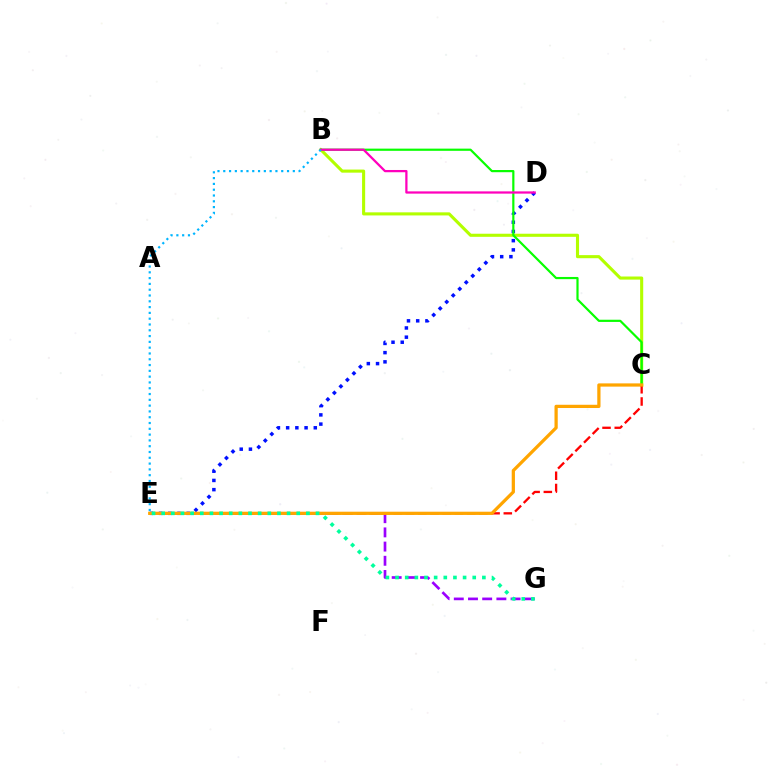{('B', 'C'): [{'color': '#b3ff00', 'line_style': 'solid', 'thickness': 2.23}, {'color': '#08ff00', 'line_style': 'solid', 'thickness': 1.58}], ('D', 'E'): [{'color': '#0010ff', 'line_style': 'dotted', 'thickness': 2.5}], ('E', 'G'): [{'color': '#9b00ff', 'line_style': 'dashed', 'thickness': 1.93}, {'color': '#00ff9d', 'line_style': 'dotted', 'thickness': 2.62}], ('C', 'E'): [{'color': '#ff0000', 'line_style': 'dashed', 'thickness': 1.66}, {'color': '#ffa500', 'line_style': 'solid', 'thickness': 2.33}], ('B', 'D'): [{'color': '#ff00bd', 'line_style': 'solid', 'thickness': 1.62}], ('B', 'E'): [{'color': '#00b5ff', 'line_style': 'dotted', 'thickness': 1.57}]}